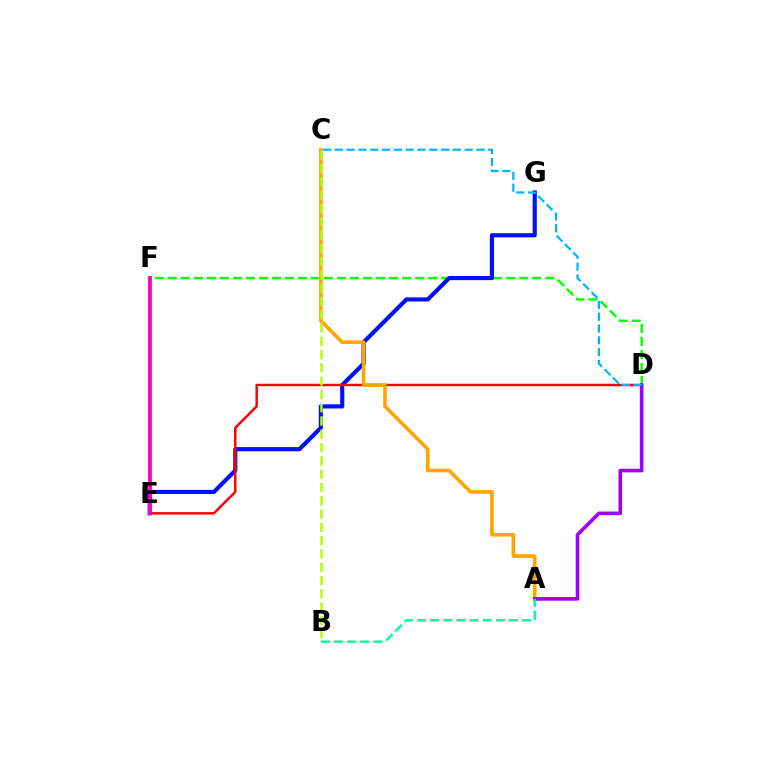{('D', 'F'): [{'color': '#08ff00', 'line_style': 'dashed', 'thickness': 1.77}], ('E', 'G'): [{'color': '#0010ff', 'line_style': 'solid', 'thickness': 2.99}], ('D', 'E'): [{'color': '#ff0000', 'line_style': 'solid', 'thickness': 1.77}], ('A', 'C'): [{'color': '#ffa500', 'line_style': 'solid', 'thickness': 2.59}], ('A', 'D'): [{'color': '#9b00ff', 'line_style': 'solid', 'thickness': 2.6}], ('A', 'B'): [{'color': '#00ff9d', 'line_style': 'dashed', 'thickness': 1.78}], ('B', 'C'): [{'color': '#b3ff00', 'line_style': 'dashed', 'thickness': 1.81}], ('C', 'D'): [{'color': '#00b5ff', 'line_style': 'dashed', 'thickness': 1.6}], ('E', 'F'): [{'color': '#ff00bd', 'line_style': 'solid', 'thickness': 2.72}]}